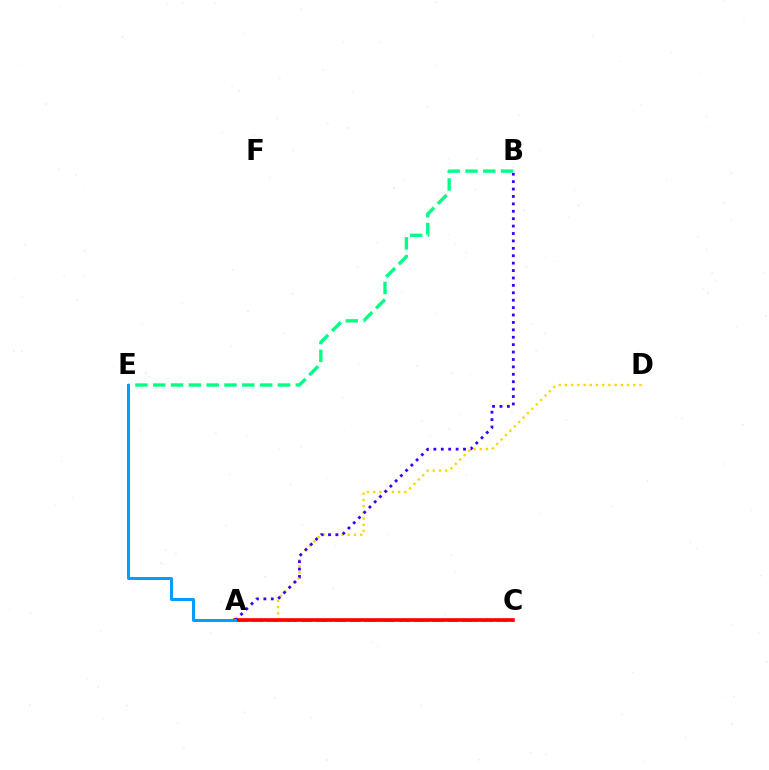{('A', 'C'): [{'color': '#4fff00', 'line_style': 'dashed', 'thickness': 2.22}, {'color': '#ff00ed', 'line_style': 'dotted', 'thickness': 1.9}, {'color': '#ff0000', 'line_style': 'solid', 'thickness': 2.61}], ('A', 'D'): [{'color': '#ffd500', 'line_style': 'dotted', 'thickness': 1.69}], ('A', 'B'): [{'color': '#3700ff', 'line_style': 'dotted', 'thickness': 2.01}], ('B', 'E'): [{'color': '#00ff86', 'line_style': 'dashed', 'thickness': 2.42}], ('A', 'E'): [{'color': '#009eff', 'line_style': 'solid', 'thickness': 2.15}]}